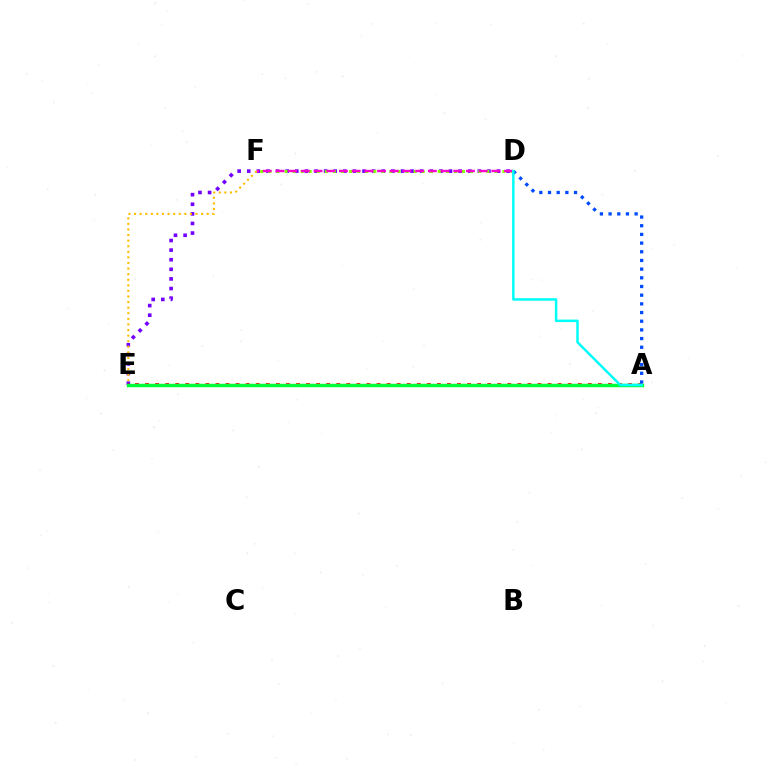{('D', 'E'): [{'color': '#7200ff', 'line_style': 'dotted', 'thickness': 2.61}], ('A', 'E'): [{'color': '#ff0000', 'line_style': 'dotted', 'thickness': 2.73}, {'color': '#00ff39', 'line_style': 'solid', 'thickness': 2.48}], ('E', 'F'): [{'color': '#ffbd00', 'line_style': 'dotted', 'thickness': 1.52}], ('D', 'F'): [{'color': '#84ff00', 'line_style': 'dotted', 'thickness': 2.19}, {'color': '#ff00cf', 'line_style': 'dashed', 'thickness': 1.73}], ('A', 'D'): [{'color': '#004bff', 'line_style': 'dotted', 'thickness': 2.36}, {'color': '#00fff6', 'line_style': 'solid', 'thickness': 1.8}]}